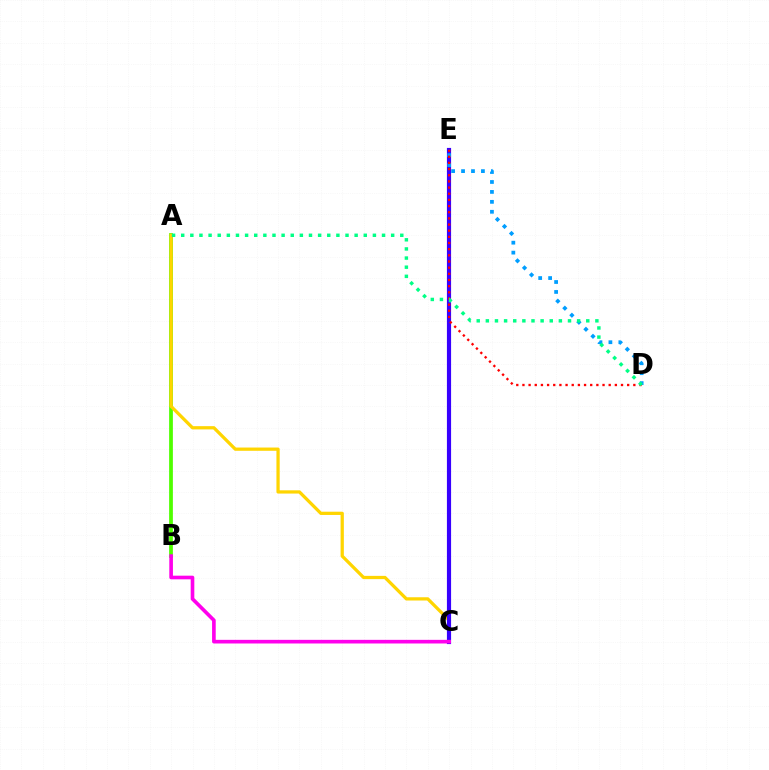{('A', 'B'): [{'color': '#4fff00', 'line_style': 'solid', 'thickness': 2.71}], ('A', 'C'): [{'color': '#ffd500', 'line_style': 'solid', 'thickness': 2.34}], ('C', 'E'): [{'color': '#3700ff', 'line_style': 'solid', 'thickness': 3.0}], ('D', 'E'): [{'color': '#009eff', 'line_style': 'dotted', 'thickness': 2.7}, {'color': '#ff0000', 'line_style': 'dotted', 'thickness': 1.67}], ('B', 'C'): [{'color': '#ff00ed', 'line_style': 'solid', 'thickness': 2.62}], ('A', 'D'): [{'color': '#00ff86', 'line_style': 'dotted', 'thickness': 2.48}]}